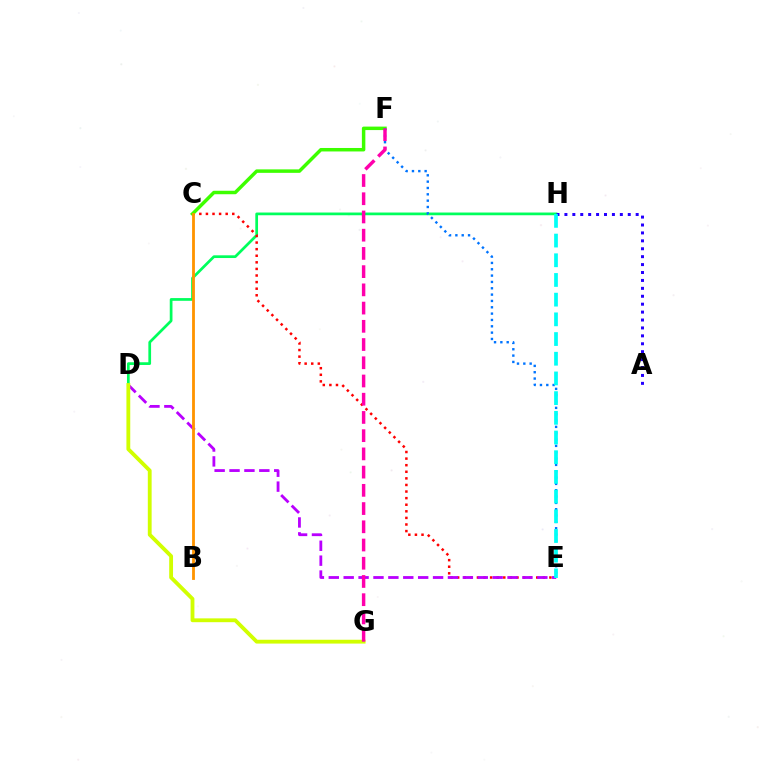{('D', 'H'): [{'color': '#00ff5c', 'line_style': 'solid', 'thickness': 1.96}], ('C', 'E'): [{'color': '#ff0000', 'line_style': 'dotted', 'thickness': 1.79}], ('D', 'E'): [{'color': '#b900ff', 'line_style': 'dashed', 'thickness': 2.02}], ('D', 'G'): [{'color': '#d1ff00', 'line_style': 'solid', 'thickness': 2.75}], ('C', 'F'): [{'color': '#3dff00', 'line_style': 'solid', 'thickness': 2.5}], ('A', 'H'): [{'color': '#2500ff', 'line_style': 'dotted', 'thickness': 2.15}], ('E', 'F'): [{'color': '#0074ff', 'line_style': 'dotted', 'thickness': 1.72}], ('B', 'C'): [{'color': '#ff9400', 'line_style': 'solid', 'thickness': 2.03}], ('F', 'G'): [{'color': '#ff00ac', 'line_style': 'dashed', 'thickness': 2.48}], ('E', 'H'): [{'color': '#00fff6', 'line_style': 'dashed', 'thickness': 2.68}]}